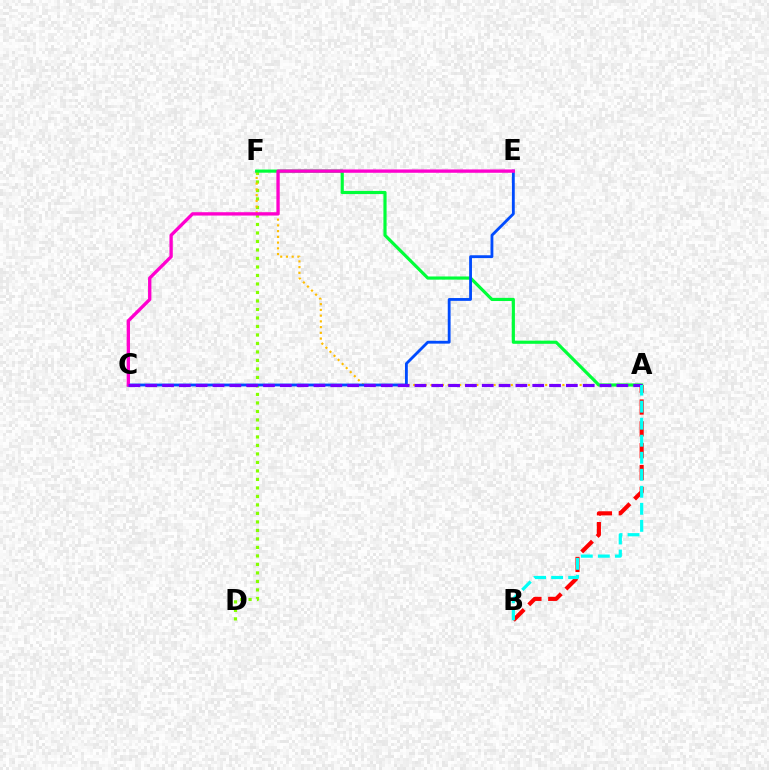{('D', 'F'): [{'color': '#84ff00', 'line_style': 'dotted', 'thickness': 2.31}], ('A', 'F'): [{'color': '#ffbd00', 'line_style': 'dotted', 'thickness': 1.56}, {'color': '#00ff39', 'line_style': 'solid', 'thickness': 2.28}], ('A', 'B'): [{'color': '#ff0000', 'line_style': 'dashed', 'thickness': 2.97}, {'color': '#00fff6', 'line_style': 'dashed', 'thickness': 2.31}], ('C', 'E'): [{'color': '#004bff', 'line_style': 'solid', 'thickness': 2.04}, {'color': '#ff00cf', 'line_style': 'solid', 'thickness': 2.4}], ('A', 'C'): [{'color': '#7200ff', 'line_style': 'dashed', 'thickness': 2.29}]}